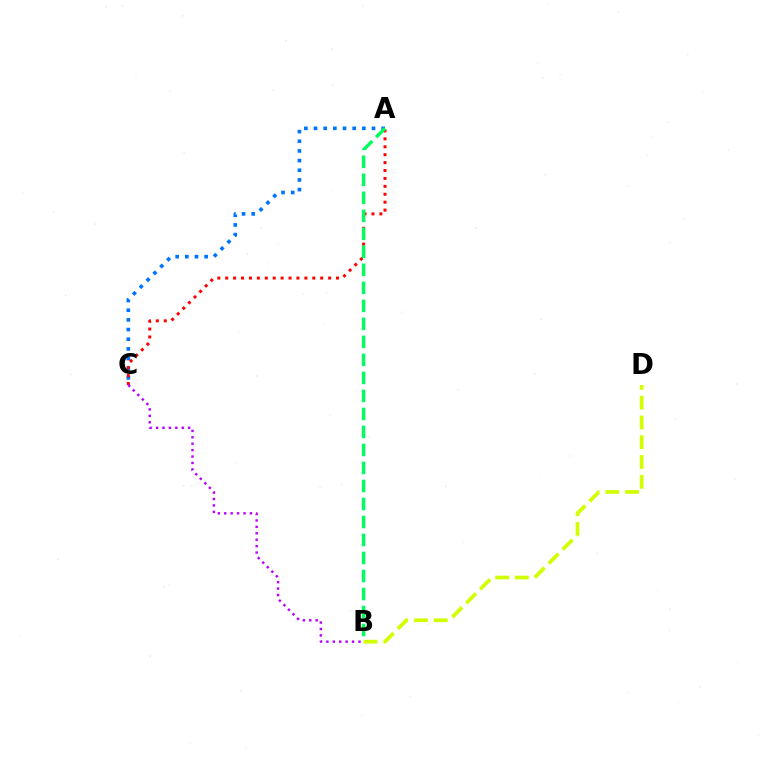{('A', 'C'): [{'color': '#0074ff', 'line_style': 'dotted', 'thickness': 2.63}, {'color': '#ff0000', 'line_style': 'dotted', 'thickness': 2.15}], ('A', 'B'): [{'color': '#00ff5c', 'line_style': 'dashed', 'thickness': 2.45}], ('B', 'D'): [{'color': '#d1ff00', 'line_style': 'dashed', 'thickness': 2.69}], ('B', 'C'): [{'color': '#b900ff', 'line_style': 'dotted', 'thickness': 1.74}]}